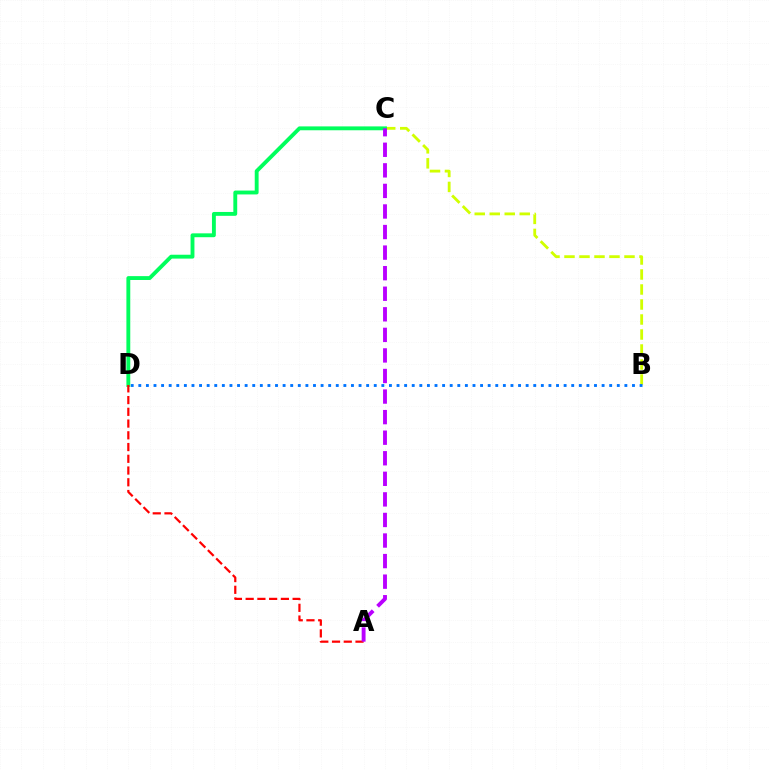{('B', 'C'): [{'color': '#d1ff00', 'line_style': 'dashed', 'thickness': 2.04}], ('B', 'D'): [{'color': '#0074ff', 'line_style': 'dotted', 'thickness': 2.06}], ('C', 'D'): [{'color': '#00ff5c', 'line_style': 'solid', 'thickness': 2.78}], ('A', 'D'): [{'color': '#ff0000', 'line_style': 'dashed', 'thickness': 1.59}], ('A', 'C'): [{'color': '#b900ff', 'line_style': 'dashed', 'thickness': 2.79}]}